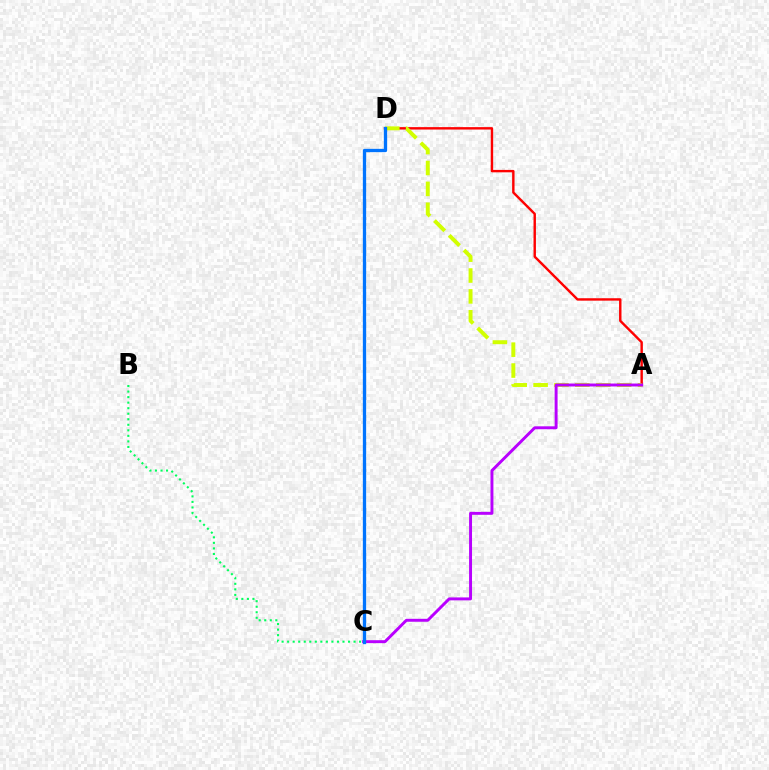{('B', 'C'): [{'color': '#00ff5c', 'line_style': 'dotted', 'thickness': 1.5}], ('A', 'D'): [{'color': '#ff0000', 'line_style': 'solid', 'thickness': 1.74}, {'color': '#d1ff00', 'line_style': 'dashed', 'thickness': 2.84}], ('A', 'C'): [{'color': '#b900ff', 'line_style': 'solid', 'thickness': 2.11}], ('C', 'D'): [{'color': '#0074ff', 'line_style': 'solid', 'thickness': 2.38}]}